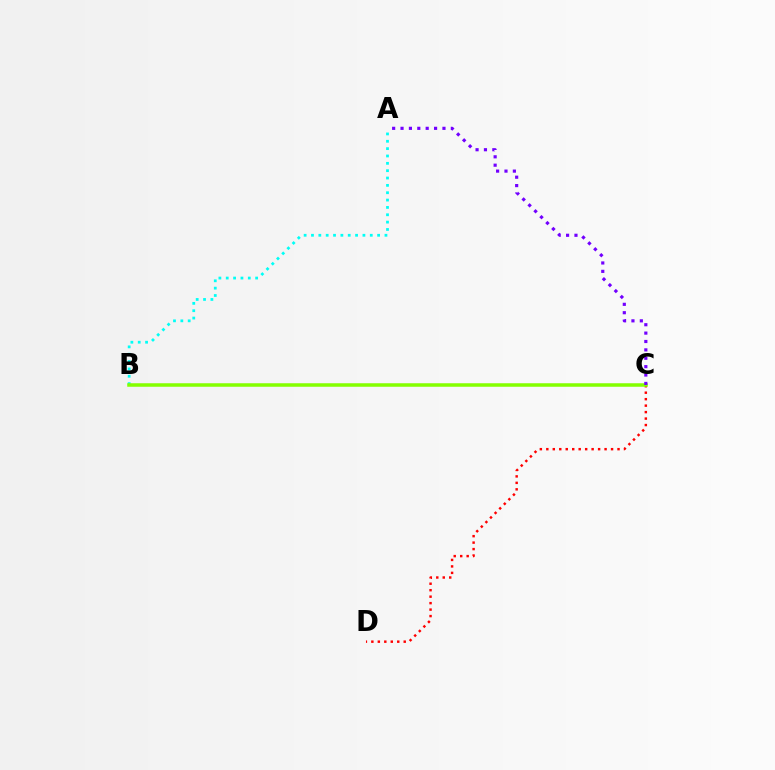{('A', 'B'): [{'color': '#00fff6', 'line_style': 'dotted', 'thickness': 2.0}], ('C', 'D'): [{'color': '#ff0000', 'line_style': 'dotted', 'thickness': 1.76}], ('B', 'C'): [{'color': '#84ff00', 'line_style': 'solid', 'thickness': 2.52}], ('A', 'C'): [{'color': '#7200ff', 'line_style': 'dotted', 'thickness': 2.28}]}